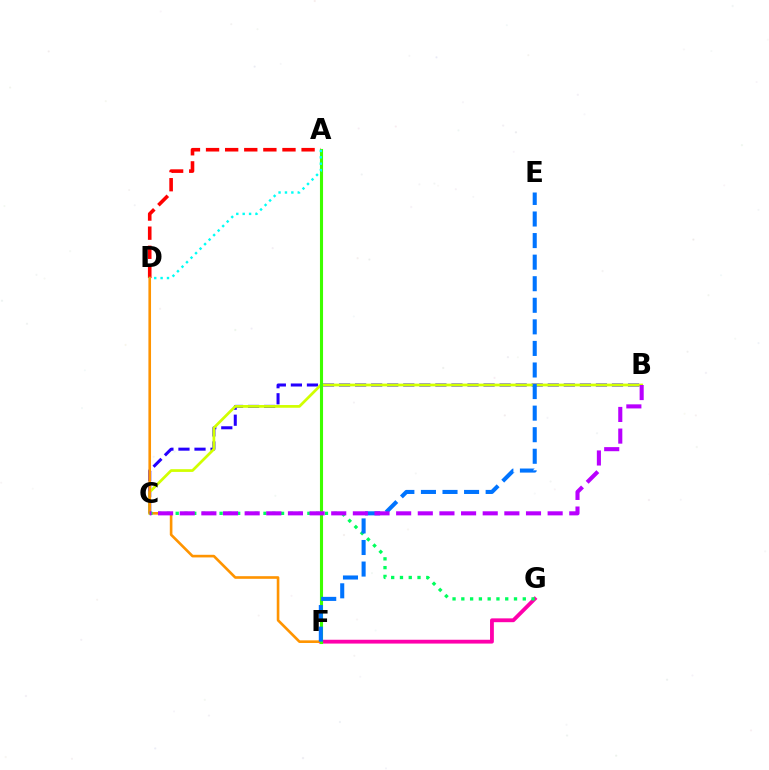{('B', 'C'): [{'color': '#2500ff', 'line_style': 'dashed', 'thickness': 2.18}, {'color': '#d1ff00', 'line_style': 'solid', 'thickness': 1.96}, {'color': '#b900ff', 'line_style': 'dashed', 'thickness': 2.94}], ('A', 'D'): [{'color': '#ff0000', 'line_style': 'dashed', 'thickness': 2.6}, {'color': '#00fff6', 'line_style': 'dotted', 'thickness': 1.74}], ('F', 'G'): [{'color': '#ff00ac', 'line_style': 'solid', 'thickness': 2.75}], ('D', 'F'): [{'color': '#ff9400', 'line_style': 'solid', 'thickness': 1.89}], ('C', 'G'): [{'color': '#00ff5c', 'line_style': 'dotted', 'thickness': 2.39}], ('A', 'F'): [{'color': '#3dff00', 'line_style': 'solid', 'thickness': 2.23}], ('E', 'F'): [{'color': '#0074ff', 'line_style': 'dashed', 'thickness': 2.93}]}